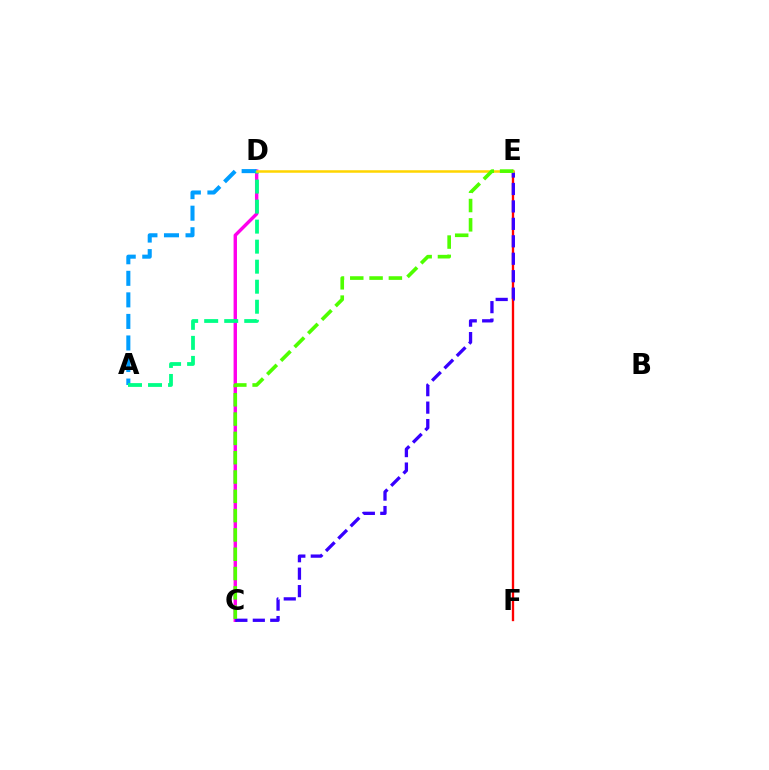{('C', 'D'): [{'color': '#ff00ed', 'line_style': 'solid', 'thickness': 2.45}], ('A', 'D'): [{'color': '#009eff', 'line_style': 'dashed', 'thickness': 2.93}, {'color': '#00ff86', 'line_style': 'dashed', 'thickness': 2.72}], ('E', 'F'): [{'color': '#ff0000', 'line_style': 'solid', 'thickness': 1.68}], ('C', 'E'): [{'color': '#3700ff', 'line_style': 'dashed', 'thickness': 2.37}, {'color': '#4fff00', 'line_style': 'dashed', 'thickness': 2.62}], ('D', 'E'): [{'color': '#ffd500', 'line_style': 'solid', 'thickness': 1.81}]}